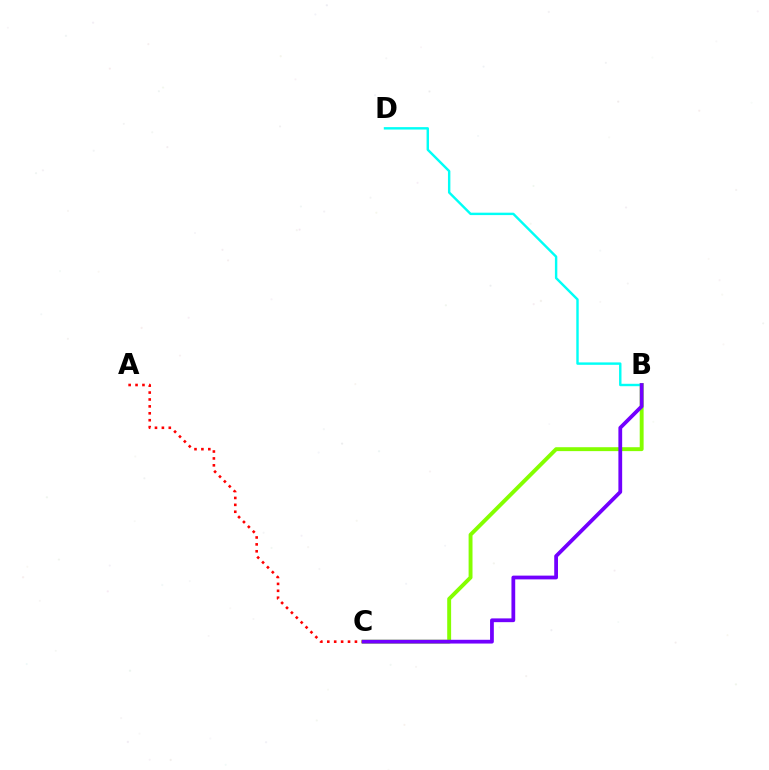{('A', 'C'): [{'color': '#ff0000', 'line_style': 'dotted', 'thickness': 1.88}], ('B', 'C'): [{'color': '#84ff00', 'line_style': 'solid', 'thickness': 2.81}, {'color': '#7200ff', 'line_style': 'solid', 'thickness': 2.71}], ('B', 'D'): [{'color': '#00fff6', 'line_style': 'solid', 'thickness': 1.74}]}